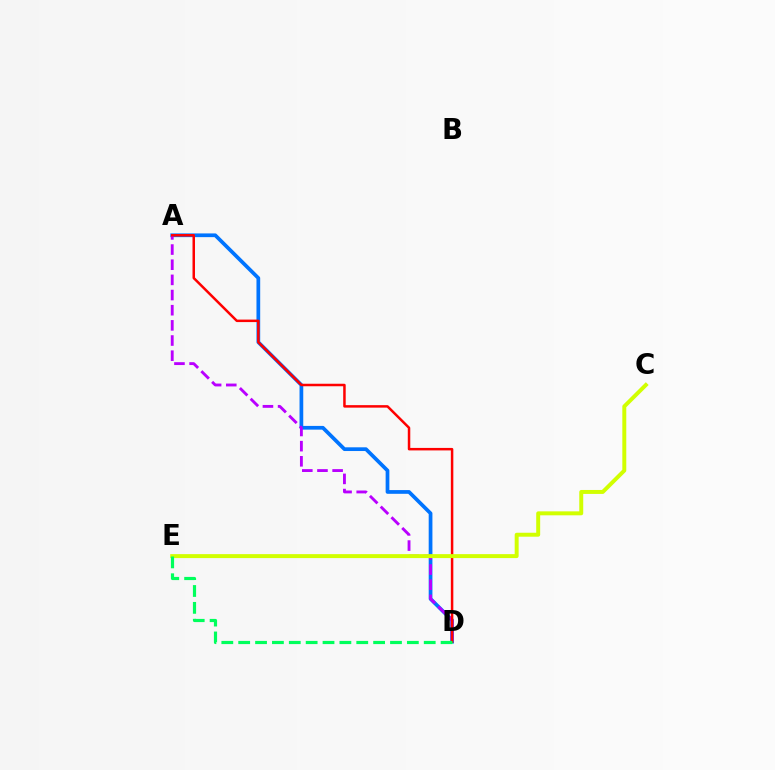{('A', 'D'): [{'color': '#0074ff', 'line_style': 'solid', 'thickness': 2.68}, {'color': '#b900ff', 'line_style': 'dashed', 'thickness': 2.06}, {'color': '#ff0000', 'line_style': 'solid', 'thickness': 1.8}], ('C', 'E'): [{'color': '#d1ff00', 'line_style': 'solid', 'thickness': 2.85}], ('D', 'E'): [{'color': '#00ff5c', 'line_style': 'dashed', 'thickness': 2.29}]}